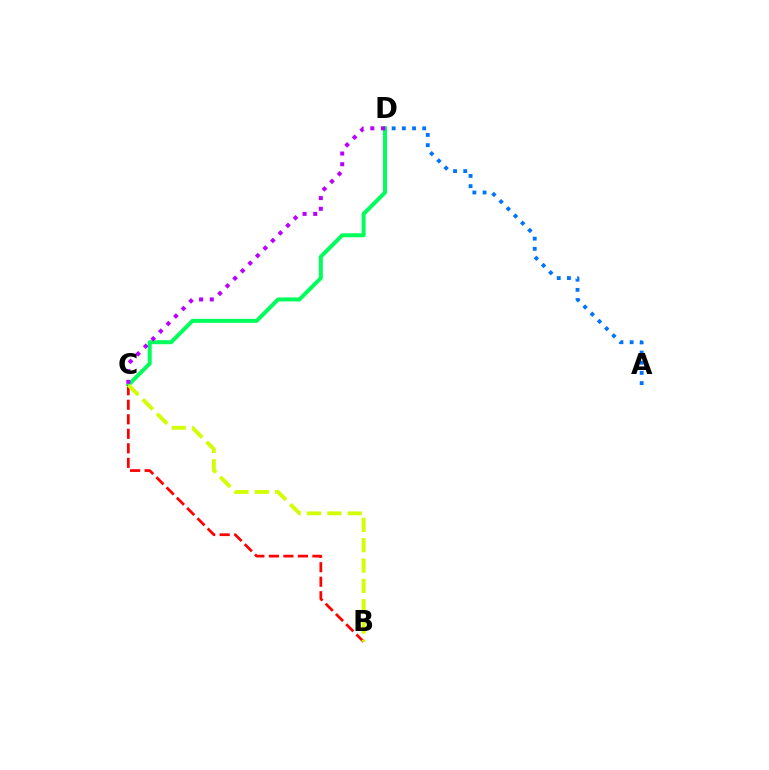{('C', 'D'): [{'color': '#00ff5c', 'line_style': 'solid', 'thickness': 2.88}, {'color': '#b900ff', 'line_style': 'dotted', 'thickness': 2.9}], ('A', 'D'): [{'color': '#0074ff', 'line_style': 'dotted', 'thickness': 2.77}], ('B', 'C'): [{'color': '#ff0000', 'line_style': 'dashed', 'thickness': 1.97}, {'color': '#d1ff00', 'line_style': 'dashed', 'thickness': 2.77}]}